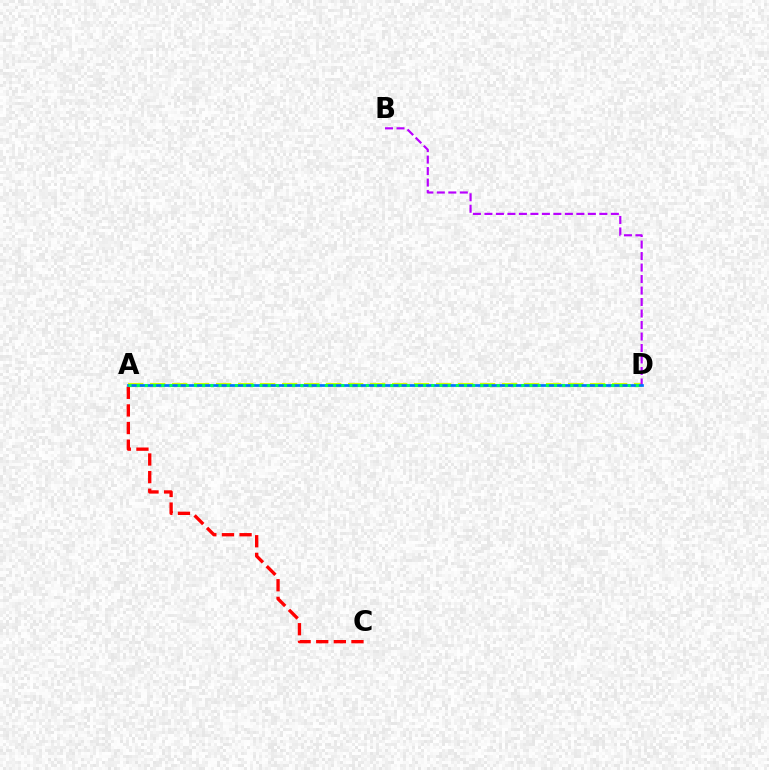{('A', 'D'): [{'color': '#d1ff00', 'line_style': 'dashed', 'thickness': 2.99}, {'color': '#0074ff', 'line_style': 'solid', 'thickness': 1.96}, {'color': '#00ff5c', 'line_style': 'dotted', 'thickness': 2.22}], ('A', 'C'): [{'color': '#ff0000', 'line_style': 'dashed', 'thickness': 2.39}], ('B', 'D'): [{'color': '#b900ff', 'line_style': 'dashed', 'thickness': 1.56}]}